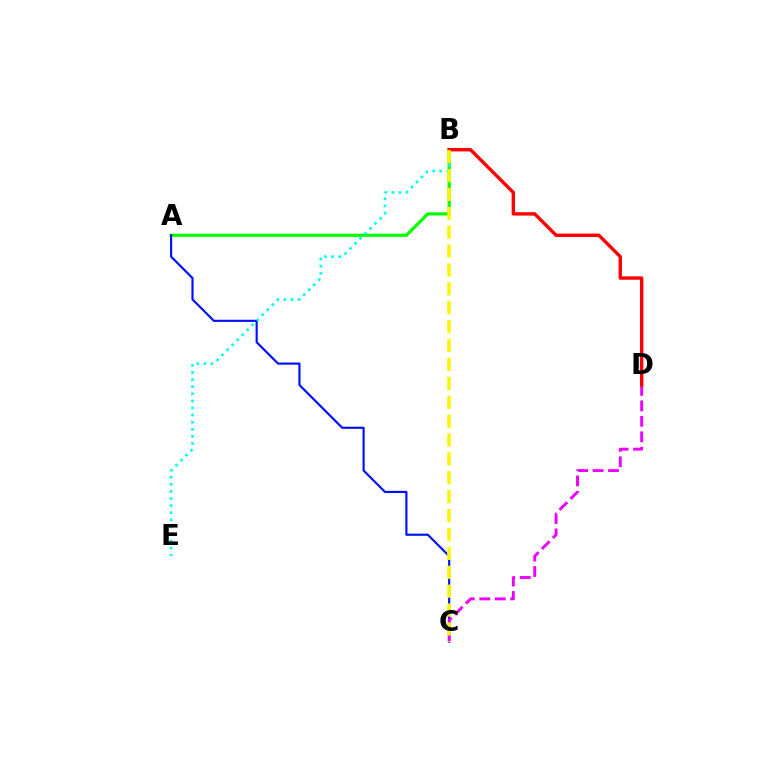{('A', 'B'): [{'color': '#08ff00', 'line_style': 'solid', 'thickness': 2.3}], ('A', 'C'): [{'color': '#0010ff', 'line_style': 'solid', 'thickness': 1.55}], ('C', 'D'): [{'color': '#ee00ff', 'line_style': 'dashed', 'thickness': 2.1}], ('B', 'E'): [{'color': '#00fff6', 'line_style': 'dotted', 'thickness': 1.93}], ('B', 'D'): [{'color': '#ff0000', 'line_style': 'solid', 'thickness': 2.45}], ('B', 'C'): [{'color': '#fcf500', 'line_style': 'dashed', 'thickness': 2.57}]}